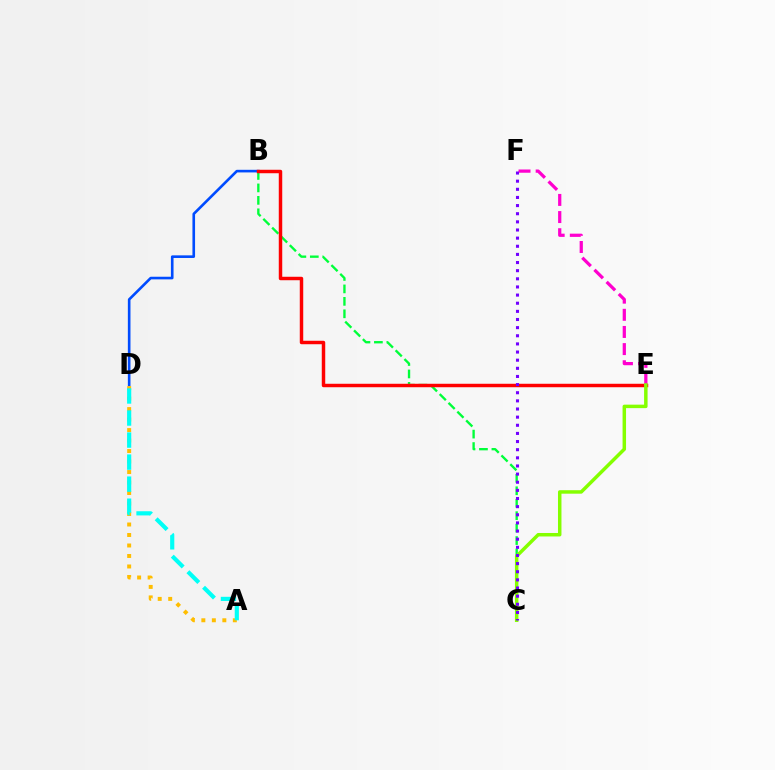{('B', 'C'): [{'color': '#00ff39', 'line_style': 'dashed', 'thickness': 1.69}], ('B', 'D'): [{'color': '#004bff', 'line_style': 'solid', 'thickness': 1.89}], ('B', 'E'): [{'color': '#ff0000', 'line_style': 'solid', 'thickness': 2.49}], ('A', 'D'): [{'color': '#ffbd00', 'line_style': 'dotted', 'thickness': 2.85}, {'color': '#00fff6', 'line_style': 'dashed', 'thickness': 2.99}], ('E', 'F'): [{'color': '#ff00cf', 'line_style': 'dashed', 'thickness': 2.33}], ('C', 'E'): [{'color': '#84ff00', 'line_style': 'solid', 'thickness': 2.5}], ('C', 'F'): [{'color': '#7200ff', 'line_style': 'dotted', 'thickness': 2.21}]}